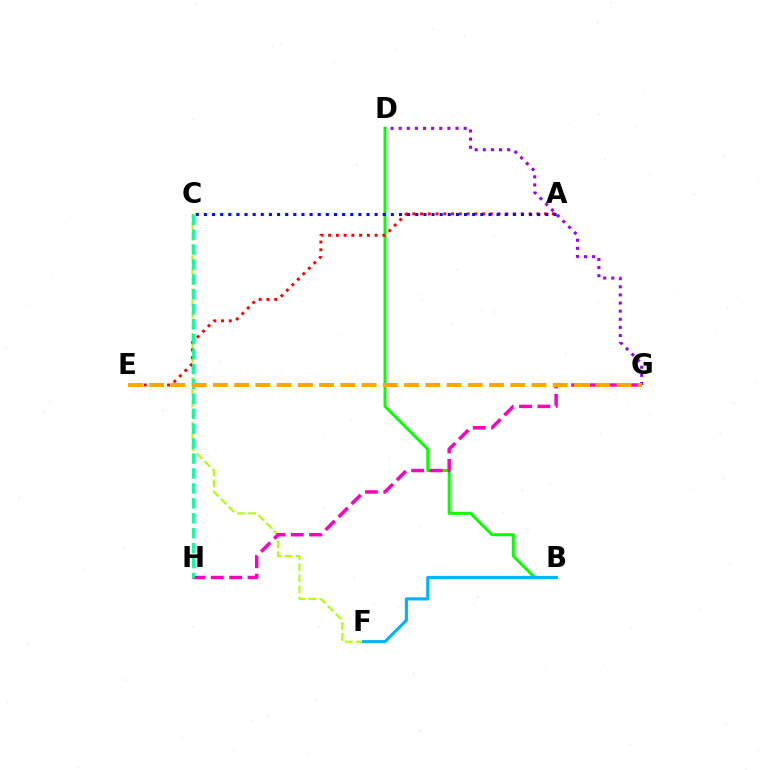{('B', 'D'): [{'color': '#08ff00', 'line_style': 'solid', 'thickness': 2.15}], ('D', 'G'): [{'color': '#9b00ff', 'line_style': 'dotted', 'thickness': 2.21}], ('C', 'F'): [{'color': '#b3ff00', 'line_style': 'dashed', 'thickness': 1.51}], ('G', 'H'): [{'color': '#ff00bd', 'line_style': 'dashed', 'thickness': 2.5}], ('A', 'E'): [{'color': '#ff0000', 'line_style': 'dotted', 'thickness': 2.11}], ('B', 'F'): [{'color': '#00b5ff', 'line_style': 'solid', 'thickness': 2.27}], ('C', 'H'): [{'color': '#00ff9d', 'line_style': 'dashed', 'thickness': 2.03}], ('E', 'G'): [{'color': '#ffa500', 'line_style': 'dashed', 'thickness': 2.89}], ('A', 'C'): [{'color': '#0010ff', 'line_style': 'dotted', 'thickness': 2.21}]}